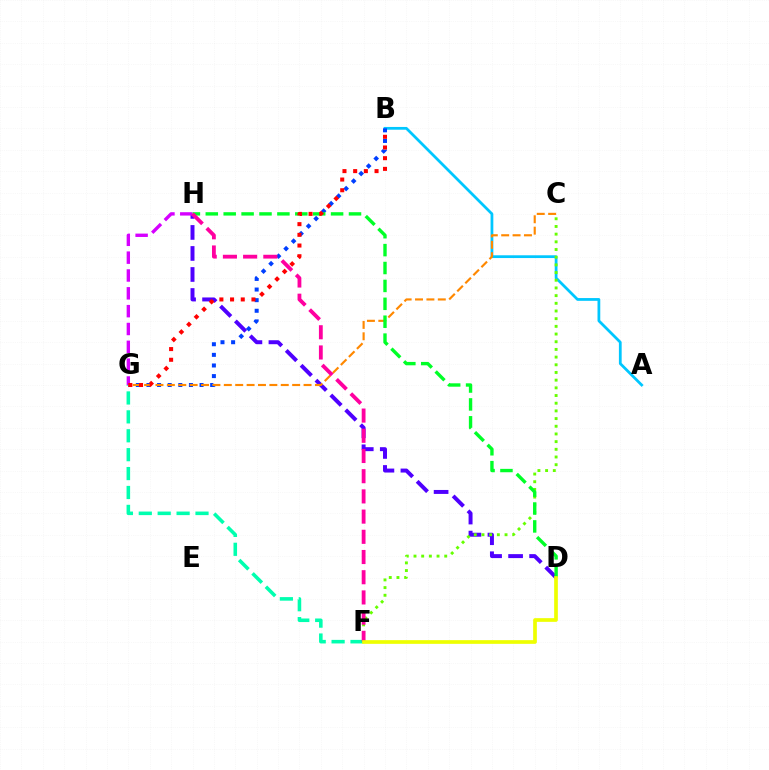{('F', 'G'): [{'color': '#00ffaf', 'line_style': 'dashed', 'thickness': 2.57}], ('A', 'B'): [{'color': '#00c7ff', 'line_style': 'solid', 'thickness': 1.99}], ('D', 'H'): [{'color': '#4f00ff', 'line_style': 'dashed', 'thickness': 2.86}, {'color': '#00ff27', 'line_style': 'dashed', 'thickness': 2.43}], ('B', 'G'): [{'color': '#003fff', 'line_style': 'dotted', 'thickness': 2.88}, {'color': '#ff0000', 'line_style': 'dotted', 'thickness': 2.9}], ('C', 'F'): [{'color': '#66ff00', 'line_style': 'dotted', 'thickness': 2.09}], ('C', 'G'): [{'color': '#ff8800', 'line_style': 'dashed', 'thickness': 1.55}], ('G', 'H'): [{'color': '#d600ff', 'line_style': 'dashed', 'thickness': 2.42}], ('F', 'H'): [{'color': '#ff00a0', 'line_style': 'dashed', 'thickness': 2.75}], ('D', 'F'): [{'color': '#eeff00', 'line_style': 'solid', 'thickness': 2.66}]}